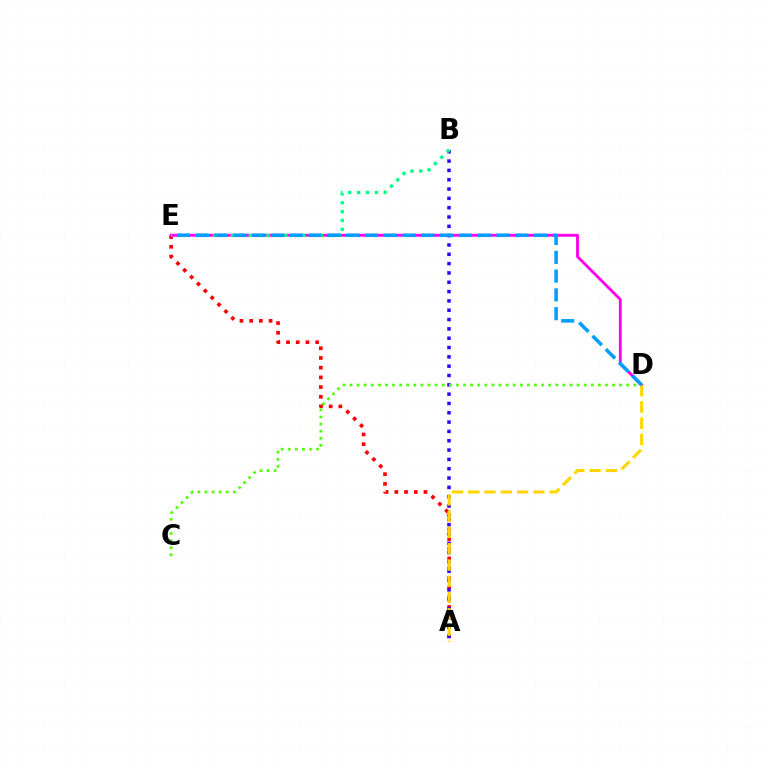{('A', 'E'): [{'color': '#ff0000', 'line_style': 'dotted', 'thickness': 2.64}], ('A', 'B'): [{'color': '#3700ff', 'line_style': 'dotted', 'thickness': 2.53}], ('D', 'E'): [{'color': '#ff00ed', 'line_style': 'solid', 'thickness': 2.05}, {'color': '#009eff', 'line_style': 'dashed', 'thickness': 2.55}], ('B', 'E'): [{'color': '#00ff86', 'line_style': 'dotted', 'thickness': 2.41}], ('A', 'D'): [{'color': '#ffd500', 'line_style': 'dashed', 'thickness': 2.21}], ('C', 'D'): [{'color': '#4fff00', 'line_style': 'dotted', 'thickness': 1.93}]}